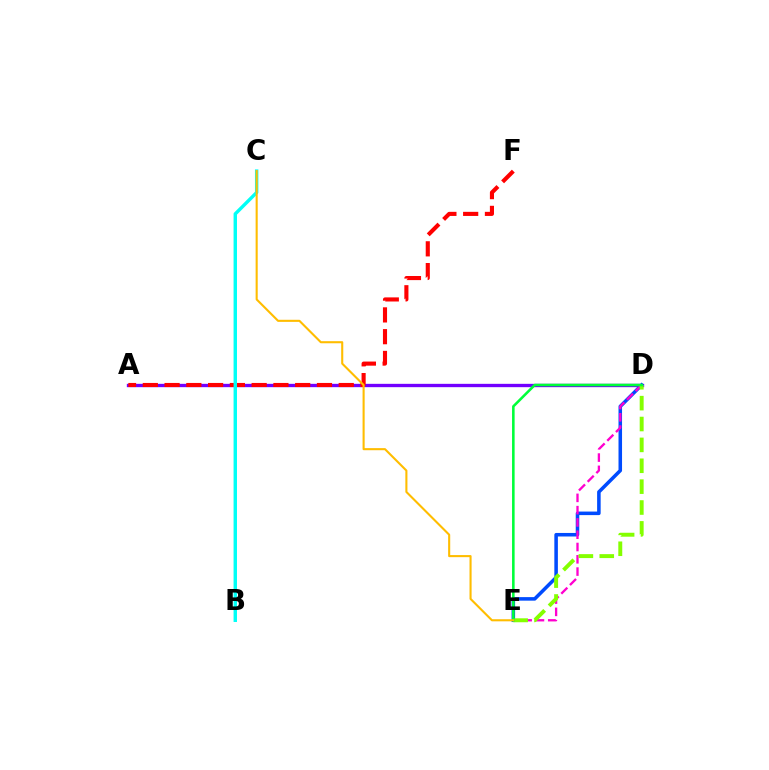{('A', 'D'): [{'color': '#7200ff', 'line_style': 'solid', 'thickness': 2.4}], ('A', 'F'): [{'color': '#ff0000', 'line_style': 'dashed', 'thickness': 2.96}], ('B', 'C'): [{'color': '#00fff6', 'line_style': 'solid', 'thickness': 2.46}], ('D', 'E'): [{'color': '#004bff', 'line_style': 'solid', 'thickness': 2.55}, {'color': '#ff00cf', 'line_style': 'dashed', 'thickness': 1.67}, {'color': '#84ff00', 'line_style': 'dashed', 'thickness': 2.84}, {'color': '#00ff39', 'line_style': 'solid', 'thickness': 1.85}], ('C', 'E'): [{'color': '#ffbd00', 'line_style': 'solid', 'thickness': 1.51}]}